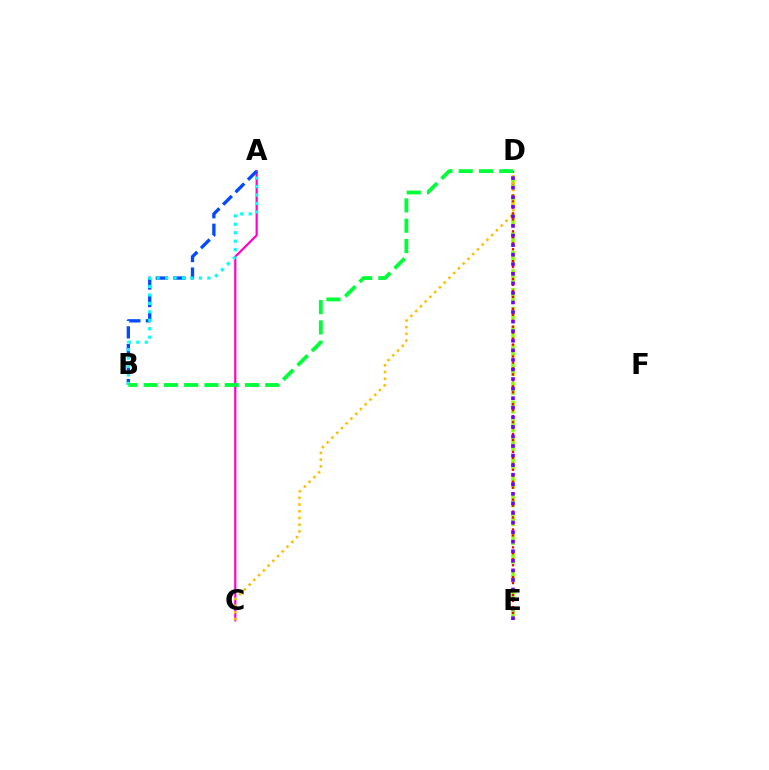{('A', 'C'): [{'color': '#ff00cf', 'line_style': 'solid', 'thickness': 1.58}], ('D', 'E'): [{'color': '#84ff00', 'line_style': 'dashed', 'thickness': 2.55}, {'color': '#ff0000', 'line_style': 'dotted', 'thickness': 1.62}, {'color': '#7200ff', 'line_style': 'dotted', 'thickness': 2.6}], ('C', 'D'): [{'color': '#ffbd00', 'line_style': 'dotted', 'thickness': 1.83}], ('A', 'B'): [{'color': '#004bff', 'line_style': 'dashed', 'thickness': 2.39}, {'color': '#00fff6', 'line_style': 'dotted', 'thickness': 2.3}], ('B', 'D'): [{'color': '#00ff39', 'line_style': 'dashed', 'thickness': 2.75}]}